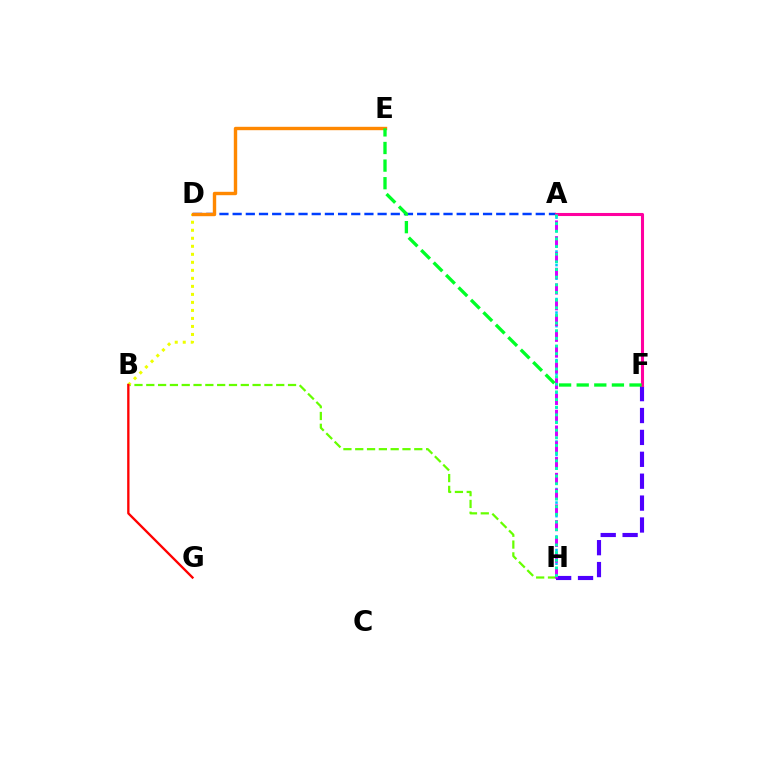{('B', 'H'): [{'color': '#66ff00', 'line_style': 'dashed', 'thickness': 1.6}], ('A', 'D'): [{'color': '#003fff', 'line_style': 'dashed', 'thickness': 1.79}], ('B', 'D'): [{'color': '#eeff00', 'line_style': 'dotted', 'thickness': 2.18}], ('D', 'E'): [{'color': '#ff8800', 'line_style': 'solid', 'thickness': 2.44}], ('A', 'H'): [{'color': '#00c7ff', 'line_style': 'dotted', 'thickness': 1.84}, {'color': '#d600ff', 'line_style': 'dashed', 'thickness': 2.14}, {'color': '#00ffaf', 'line_style': 'dotted', 'thickness': 2.08}], ('F', 'H'): [{'color': '#4f00ff', 'line_style': 'dashed', 'thickness': 2.97}], ('A', 'F'): [{'color': '#ff00a0', 'line_style': 'solid', 'thickness': 2.21}], ('B', 'G'): [{'color': '#ff0000', 'line_style': 'solid', 'thickness': 1.68}], ('E', 'F'): [{'color': '#00ff27', 'line_style': 'dashed', 'thickness': 2.39}]}